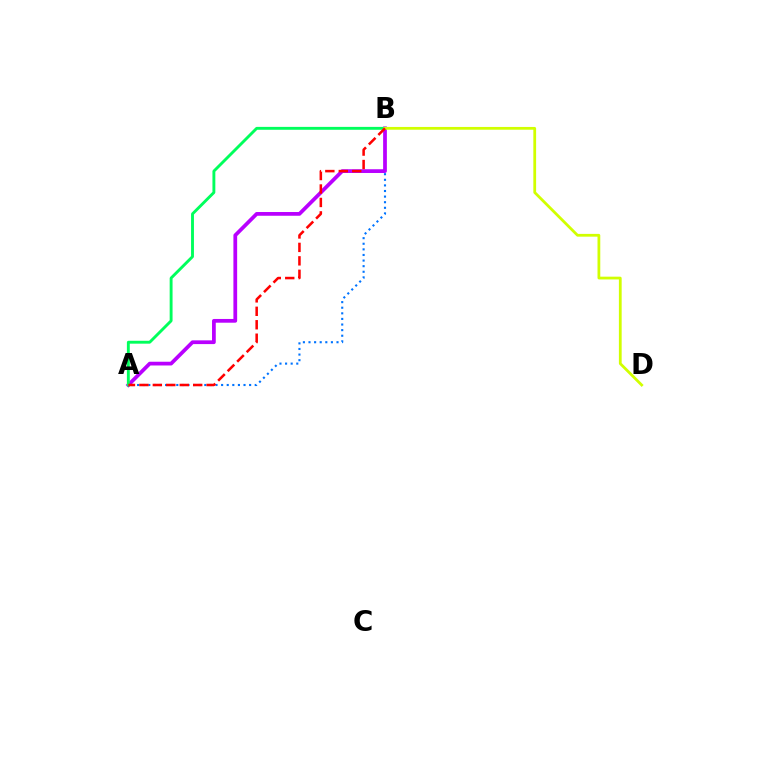{('A', 'B'): [{'color': '#0074ff', 'line_style': 'dotted', 'thickness': 1.52}, {'color': '#b900ff', 'line_style': 'solid', 'thickness': 2.69}, {'color': '#00ff5c', 'line_style': 'solid', 'thickness': 2.08}, {'color': '#ff0000', 'line_style': 'dashed', 'thickness': 1.83}], ('B', 'D'): [{'color': '#d1ff00', 'line_style': 'solid', 'thickness': 2.0}]}